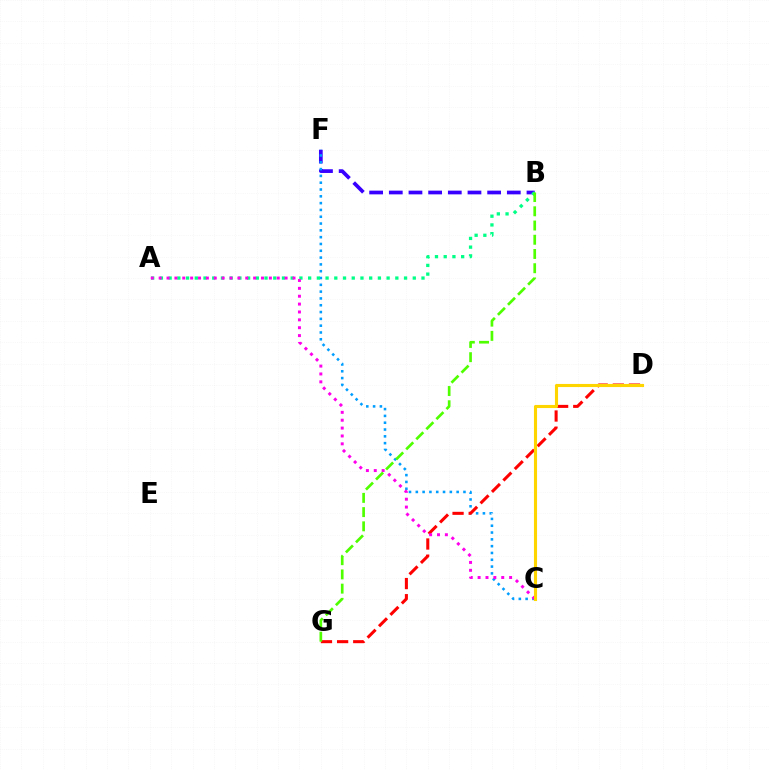{('B', 'F'): [{'color': '#3700ff', 'line_style': 'dashed', 'thickness': 2.67}], ('C', 'F'): [{'color': '#009eff', 'line_style': 'dotted', 'thickness': 1.85}], ('D', 'G'): [{'color': '#ff0000', 'line_style': 'dashed', 'thickness': 2.19}], ('A', 'B'): [{'color': '#00ff86', 'line_style': 'dotted', 'thickness': 2.37}], ('A', 'C'): [{'color': '#ff00ed', 'line_style': 'dotted', 'thickness': 2.14}], ('C', 'D'): [{'color': '#ffd500', 'line_style': 'solid', 'thickness': 2.24}], ('B', 'G'): [{'color': '#4fff00', 'line_style': 'dashed', 'thickness': 1.93}]}